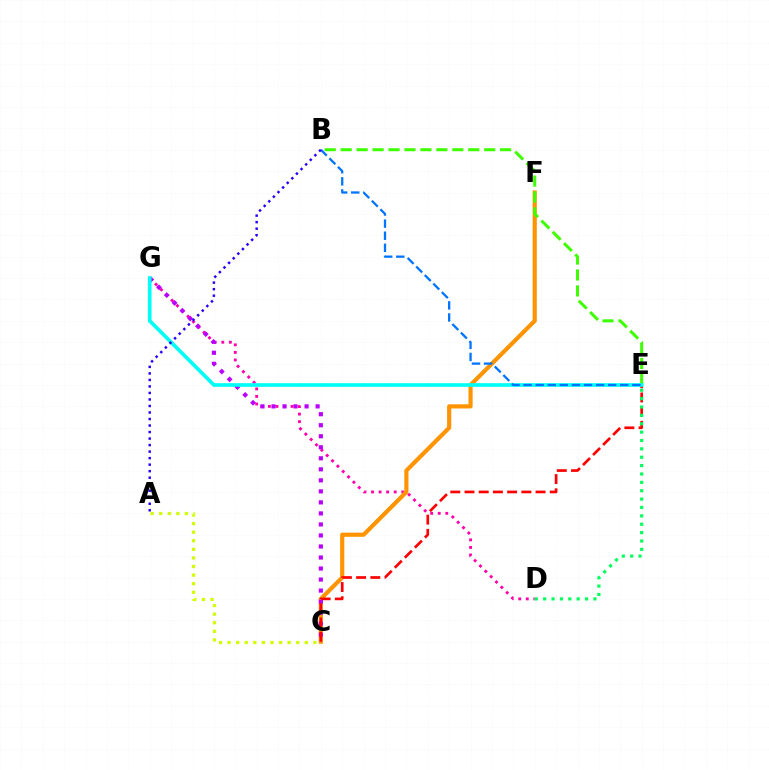{('D', 'G'): [{'color': '#ff00ac', 'line_style': 'dotted', 'thickness': 2.05}], ('C', 'F'): [{'color': '#ff9400', 'line_style': 'solid', 'thickness': 2.99}], ('C', 'G'): [{'color': '#b900ff', 'line_style': 'dotted', 'thickness': 3.0}], ('C', 'E'): [{'color': '#ff0000', 'line_style': 'dashed', 'thickness': 1.93}], ('B', 'E'): [{'color': '#3dff00', 'line_style': 'dashed', 'thickness': 2.17}, {'color': '#0074ff', 'line_style': 'dashed', 'thickness': 1.64}], ('E', 'G'): [{'color': '#00fff6', 'line_style': 'solid', 'thickness': 2.64}], ('D', 'E'): [{'color': '#00ff5c', 'line_style': 'dotted', 'thickness': 2.28}], ('A', 'B'): [{'color': '#2500ff', 'line_style': 'dotted', 'thickness': 1.77}], ('A', 'C'): [{'color': '#d1ff00', 'line_style': 'dotted', 'thickness': 2.33}]}